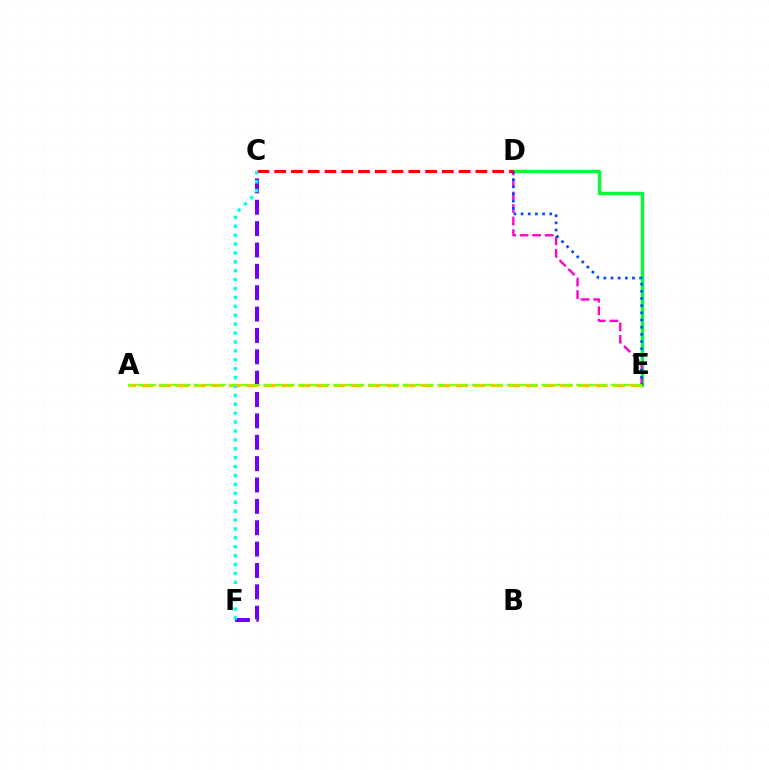{('D', 'E'): [{'color': '#00ff39', 'line_style': 'solid', 'thickness': 2.43}, {'color': '#ff00cf', 'line_style': 'dashed', 'thickness': 1.7}, {'color': '#004bff', 'line_style': 'dotted', 'thickness': 1.95}], ('A', 'E'): [{'color': '#ffbd00', 'line_style': 'dashed', 'thickness': 2.37}, {'color': '#84ff00', 'line_style': 'dashed', 'thickness': 1.57}], ('C', 'F'): [{'color': '#7200ff', 'line_style': 'dashed', 'thickness': 2.9}, {'color': '#00fff6', 'line_style': 'dotted', 'thickness': 2.42}], ('C', 'D'): [{'color': '#ff0000', 'line_style': 'dashed', 'thickness': 2.28}]}